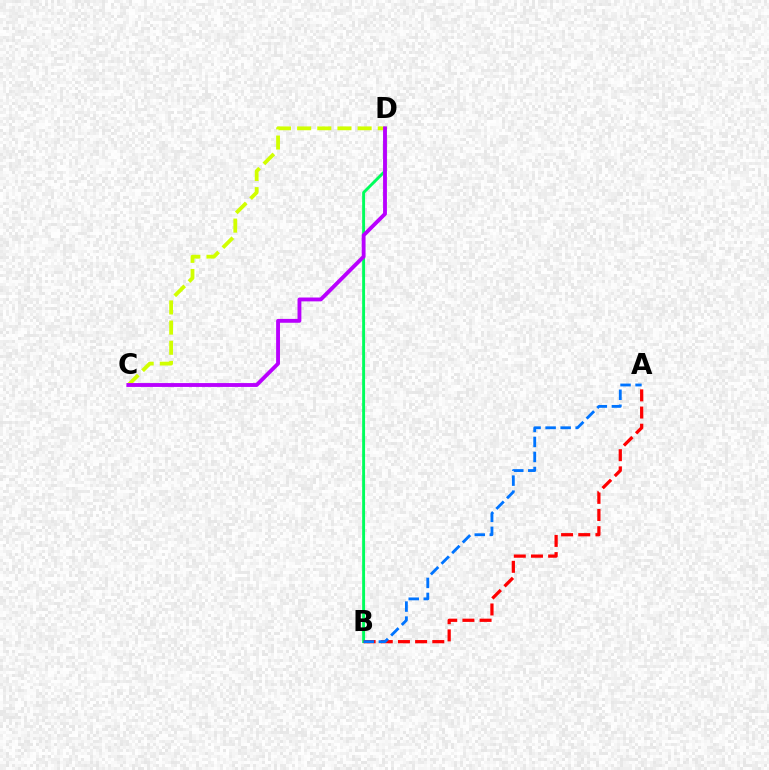{('B', 'D'): [{'color': '#00ff5c', 'line_style': 'solid', 'thickness': 2.1}], ('A', 'B'): [{'color': '#ff0000', 'line_style': 'dashed', 'thickness': 2.33}, {'color': '#0074ff', 'line_style': 'dashed', 'thickness': 2.04}], ('C', 'D'): [{'color': '#d1ff00', 'line_style': 'dashed', 'thickness': 2.74}, {'color': '#b900ff', 'line_style': 'solid', 'thickness': 2.77}]}